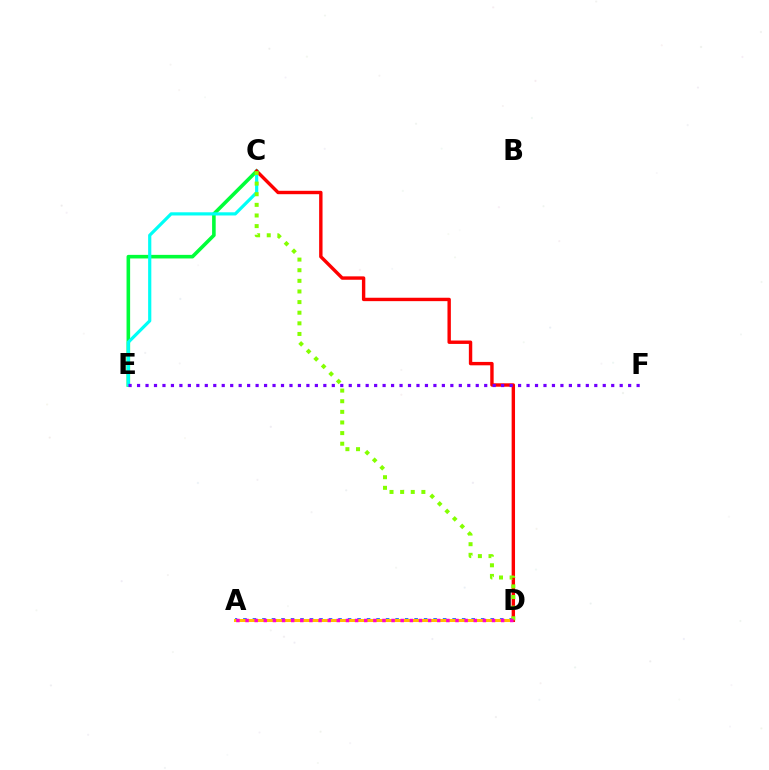{('A', 'D'): [{'color': '#004bff', 'line_style': 'dotted', 'thickness': 2.58}, {'color': '#ffbd00', 'line_style': 'solid', 'thickness': 2.18}, {'color': '#ff00cf', 'line_style': 'dotted', 'thickness': 2.48}], ('C', 'E'): [{'color': '#00ff39', 'line_style': 'solid', 'thickness': 2.59}, {'color': '#00fff6', 'line_style': 'solid', 'thickness': 2.3}], ('C', 'D'): [{'color': '#ff0000', 'line_style': 'solid', 'thickness': 2.45}, {'color': '#84ff00', 'line_style': 'dotted', 'thickness': 2.89}], ('E', 'F'): [{'color': '#7200ff', 'line_style': 'dotted', 'thickness': 2.3}]}